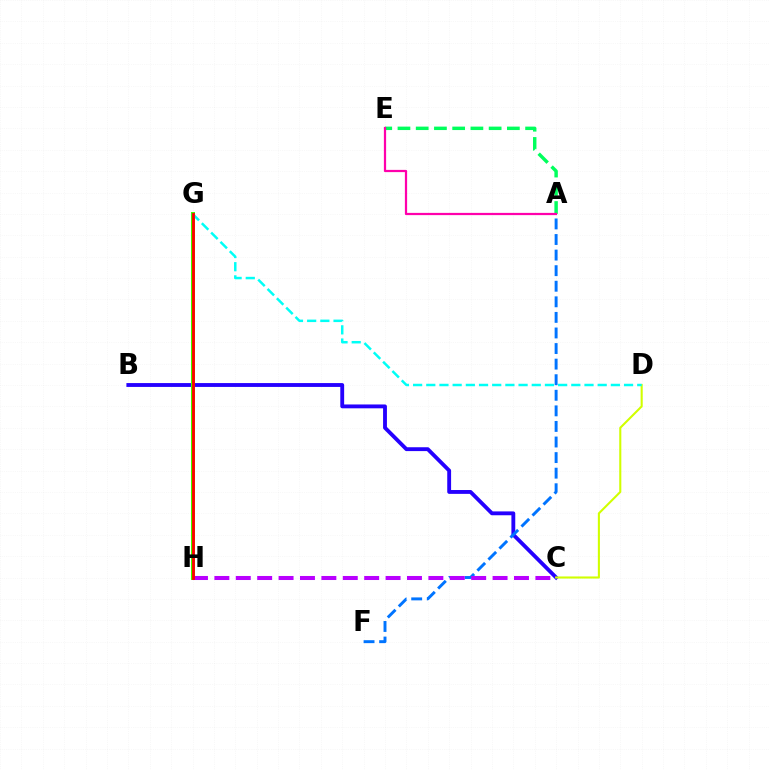{('A', 'E'): [{'color': '#00ff5c', 'line_style': 'dashed', 'thickness': 2.48}, {'color': '#ff00ac', 'line_style': 'solid', 'thickness': 1.61}], ('G', 'H'): [{'color': '#ff9400', 'line_style': 'dashed', 'thickness': 2.66}, {'color': '#3dff00', 'line_style': 'solid', 'thickness': 2.86}, {'color': '#ff0000', 'line_style': 'solid', 'thickness': 2.04}], ('B', 'C'): [{'color': '#2500ff', 'line_style': 'solid', 'thickness': 2.77}], ('A', 'F'): [{'color': '#0074ff', 'line_style': 'dashed', 'thickness': 2.12}], ('C', 'D'): [{'color': '#d1ff00', 'line_style': 'solid', 'thickness': 1.5}], ('C', 'H'): [{'color': '#b900ff', 'line_style': 'dashed', 'thickness': 2.91}], ('D', 'G'): [{'color': '#00fff6', 'line_style': 'dashed', 'thickness': 1.79}]}